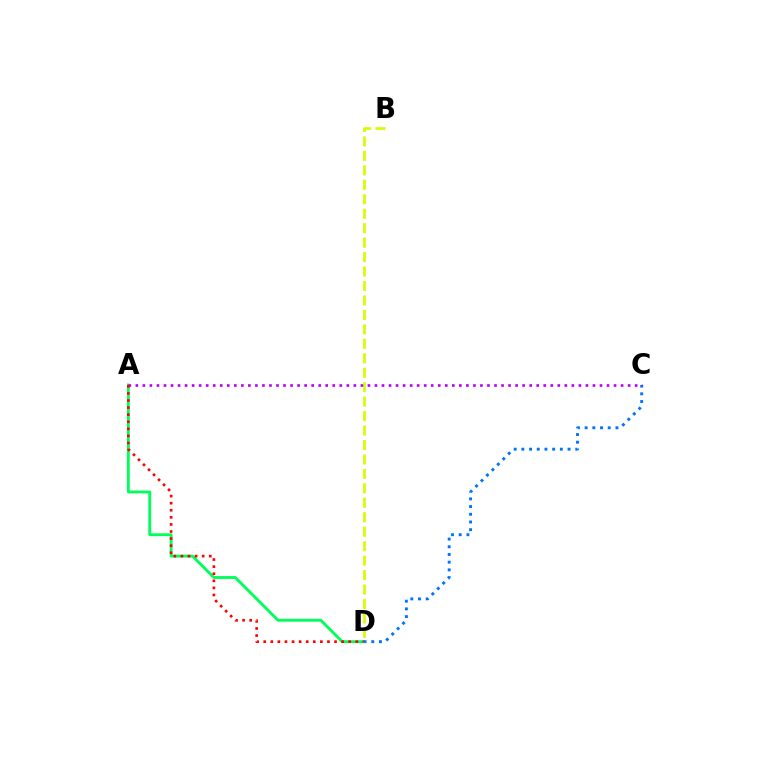{('A', 'D'): [{'color': '#00ff5c', 'line_style': 'solid', 'thickness': 2.06}, {'color': '#ff0000', 'line_style': 'dotted', 'thickness': 1.92}], ('C', 'D'): [{'color': '#0074ff', 'line_style': 'dotted', 'thickness': 2.09}], ('B', 'D'): [{'color': '#d1ff00', 'line_style': 'dashed', 'thickness': 1.96}], ('A', 'C'): [{'color': '#b900ff', 'line_style': 'dotted', 'thickness': 1.91}]}